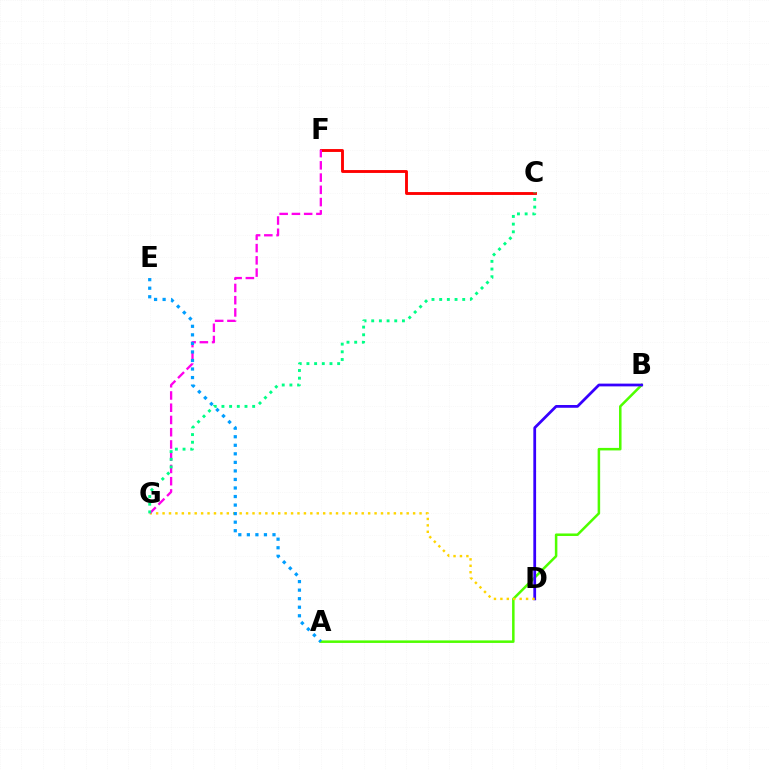{('A', 'B'): [{'color': '#4fff00', 'line_style': 'solid', 'thickness': 1.82}], ('B', 'D'): [{'color': '#3700ff', 'line_style': 'solid', 'thickness': 1.99}], ('D', 'G'): [{'color': '#ffd500', 'line_style': 'dotted', 'thickness': 1.75}], ('C', 'F'): [{'color': '#ff0000', 'line_style': 'solid', 'thickness': 2.07}], ('F', 'G'): [{'color': '#ff00ed', 'line_style': 'dashed', 'thickness': 1.66}], ('C', 'G'): [{'color': '#00ff86', 'line_style': 'dotted', 'thickness': 2.09}], ('A', 'E'): [{'color': '#009eff', 'line_style': 'dotted', 'thickness': 2.32}]}